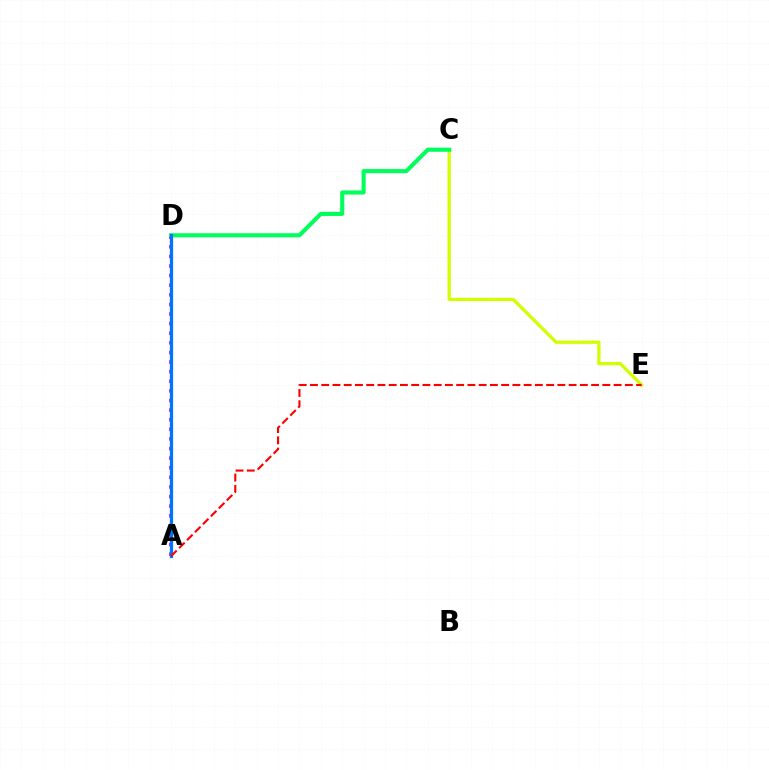{('A', 'D'): [{'color': '#b900ff', 'line_style': 'dotted', 'thickness': 2.61}, {'color': '#0074ff', 'line_style': 'solid', 'thickness': 2.33}], ('C', 'E'): [{'color': '#d1ff00', 'line_style': 'solid', 'thickness': 2.35}], ('C', 'D'): [{'color': '#00ff5c', 'line_style': 'solid', 'thickness': 2.96}], ('A', 'E'): [{'color': '#ff0000', 'line_style': 'dashed', 'thickness': 1.53}]}